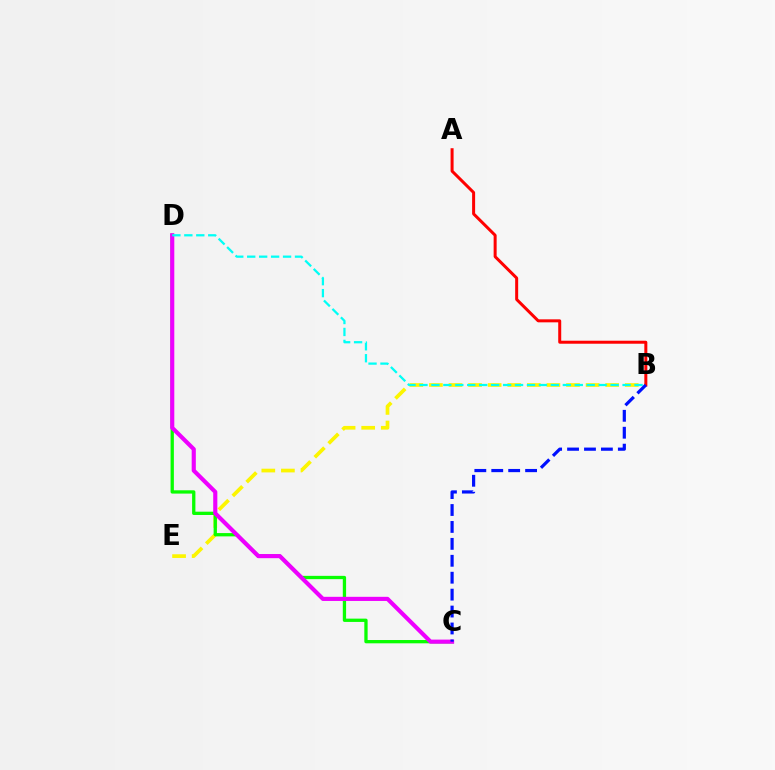{('B', 'E'): [{'color': '#fcf500', 'line_style': 'dashed', 'thickness': 2.66}], ('C', 'D'): [{'color': '#08ff00', 'line_style': 'solid', 'thickness': 2.37}, {'color': '#ee00ff', 'line_style': 'solid', 'thickness': 2.98}], ('A', 'B'): [{'color': '#ff0000', 'line_style': 'solid', 'thickness': 2.16}], ('B', 'D'): [{'color': '#00fff6', 'line_style': 'dashed', 'thickness': 1.62}], ('B', 'C'): [{'color': '#0010ff', 'line_style': 'dashed', 'thickness': 2.3}]}